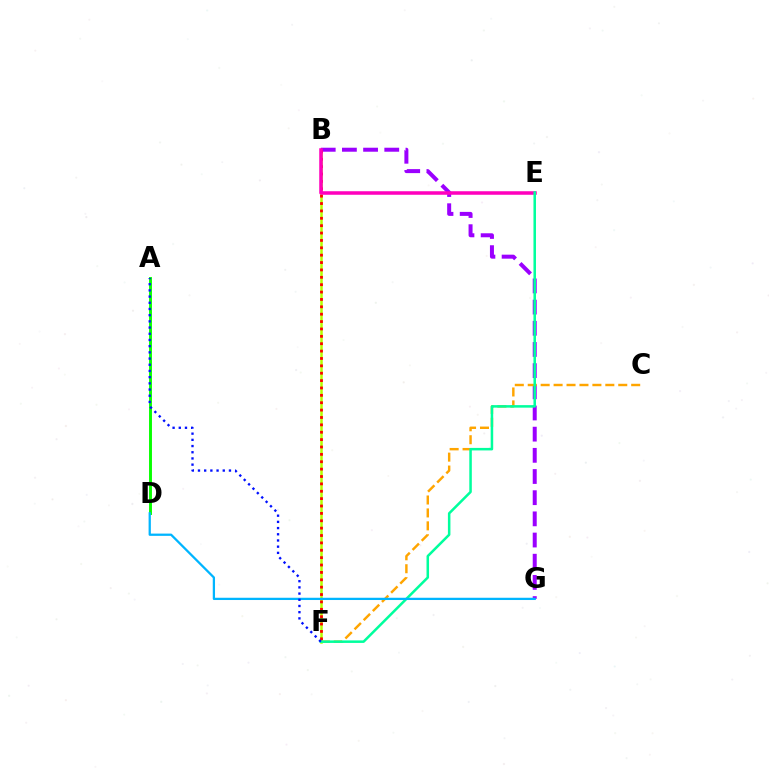{('B', 'F'): [{'color': '#b3ff00', 'line_style': 'solid', 'thickness': 1.81}, {'color': '#ff0000', 'line_style': 'dotted', 'thickness': 2.0}], ('B', 'G'): [{'color': '#9b00ff', 'line_style': 'dashed', 'thickness': 2.88}], ('B', 'E'): [{'color': '#ff00bd', 'line_style': 'solid', 'thickness': 2.54}], ('C', 'F'): [{'color': '#ffa500', 'line_style': 'dashed', 'thickness': 1.76}], ('E', 'F'): [{'color': '#00ff9d', 'line_style': 'solid', 'thickness': 1.81}], ('A', 'D'): [{'color': '#08ff00', 'line_style': 'solid', 'thickness': 2.1}], ('D', 'G'): [{'color': '#00b5ff', 'line_style': 'solid', 'thickness': 1.63}], ('A', 'F'): [{'color': '#0010ff', 'line_style': 'dotted', 'thickness': 1.68}]}